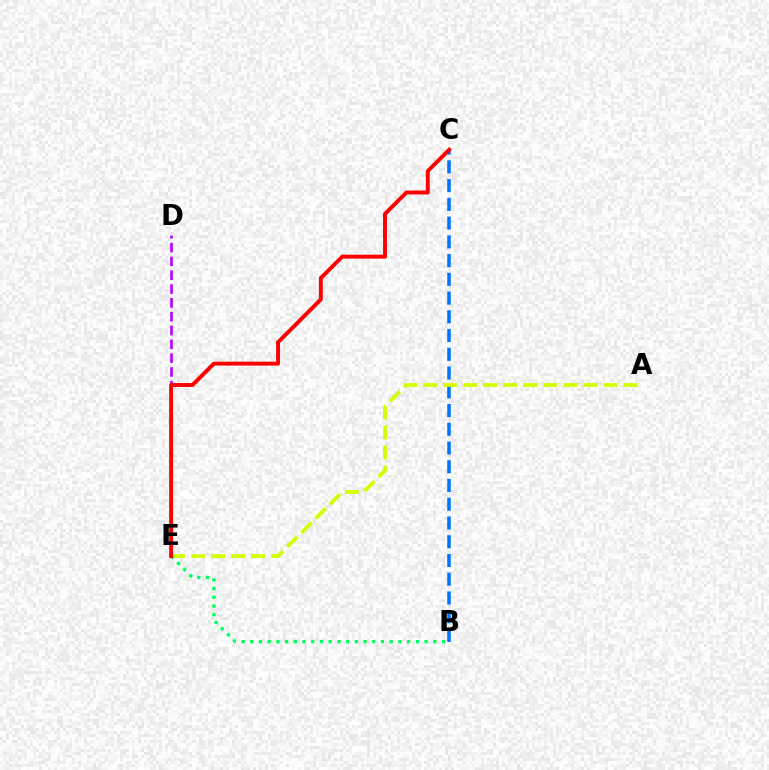{('B', 'C'): [{'color': '#0074ff', 'line_style': 'dashed', 'thickness': 2.55}], ('A', 'E'): [{'color': '#d1ff00', 'line_style': 'dashed', 'thickness': 2.72}], ('B', 'E'): [{'color': '#00ff5c', 'line_style': 'dotted', 'thickness': 2.37}], ('D', 'E'): [{'color': '#b900ff', 'line_style': 'dashed', 'thickness': 1.88}], ('C', 'E'): [{'color': '#ff0000', 'line_style': 'solid', 'thickness': 2.82}]}